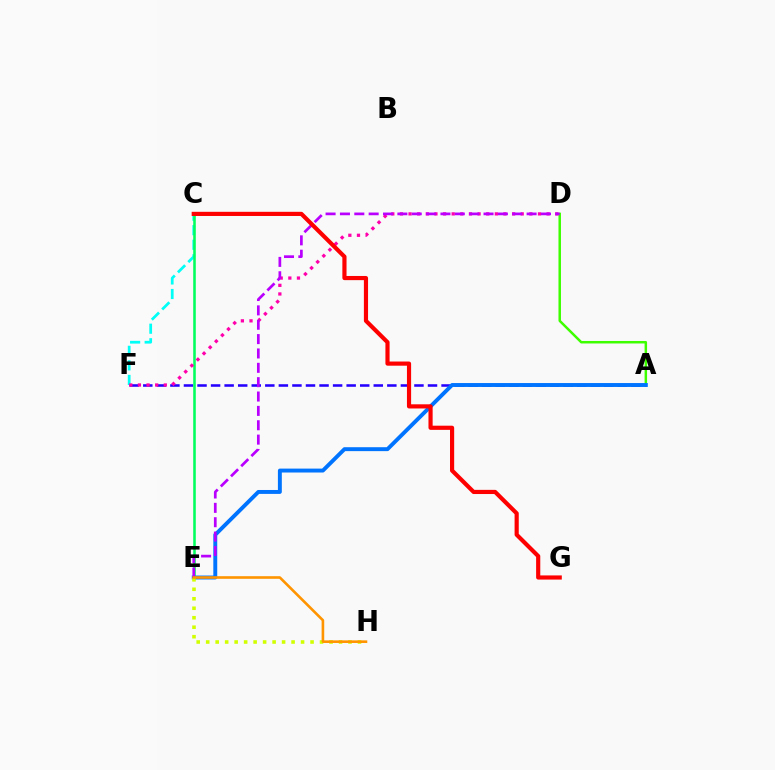{('C', 'F'): [{'color': '#00fff6', 'line_style': 'dashed', 'thickness': 1.98}], ('A', 'F'): [{'color': '#2500ff', 'line_style': 'dashed', 'thickness': 1.84}], ('C', 'E'): [{'color': '#00ff5c', 'line_style': 'solid', 'thickness': 1.84}], ('A', 'D'): [{'color': '#3dff00', 'line_style': 'solid', 'thickness': 1.79}], ('A', 'E'): [{'color': '#0074ff', 'line_style': 'solid', 'thickness': 2.82}], ('E', 'H'): [{'color': '#d1ff00', 'line_style': 'dotted', 'thickness': 2.58}, {'color': '#ff9400', 'line_style': 'solid', 'thickness': 1.88}], ('D', 'F'): [{'color': '#ff00ac', 'line_style': 'dotted', 'thickness': 2.34}], ('D', 'E'): [{'color': '#b900ff', 'line_style': 'dashed', 'thickness': 1.95}], ('C', 'G'): [{'color': '#ff0000', 'line_style': 'solid', 'thickness': 3.0}]}